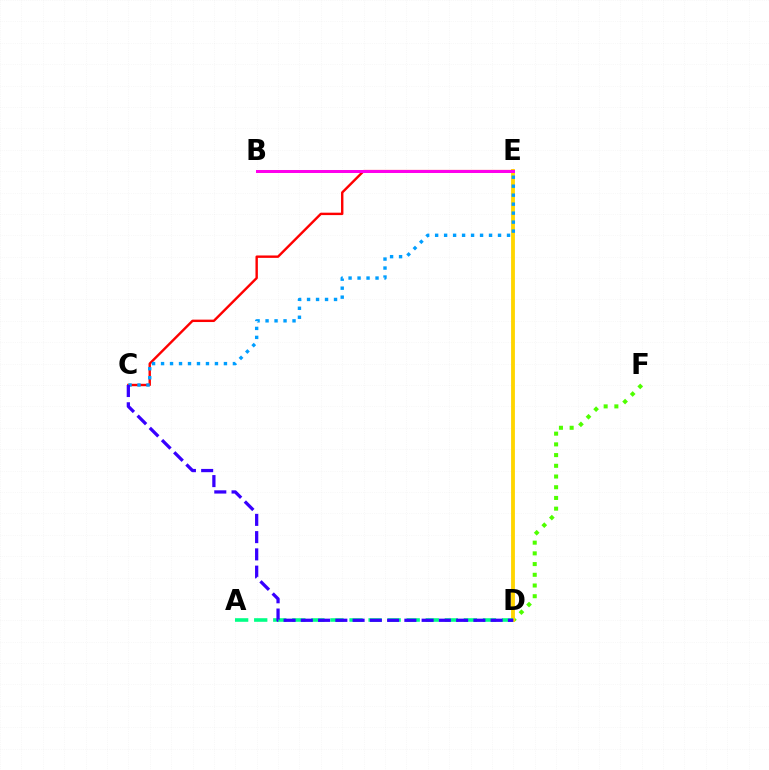{('D', 'F'): [{'color': '#4fff00', 'line_style': 'dotted', 'thickness': 2.91}], ('D', 'E'): [{'color': '#ffd500', 'line_style': 'solid', 'thickness': 2.76}], ('A', 'D'): [{'color': '#00ff86', 'line_style': 'dashed', 'thickness': 2.59}], ('C', 'E'): [{'color': '#ff0000', 'line_style': 'solid', 'thickness': 1.73}, {'color': '#009eff', 'line_style': 'dotted', 'thickness': 2.44}], ('C', 'D'): [{'color': '#3700ff', 'line_style': 'dashed', 'thickness': 2.34}], ('B', 'E'): [{'color': '#ff00ed', 'line_style': 'solid', 'thickness': 2.17}]}